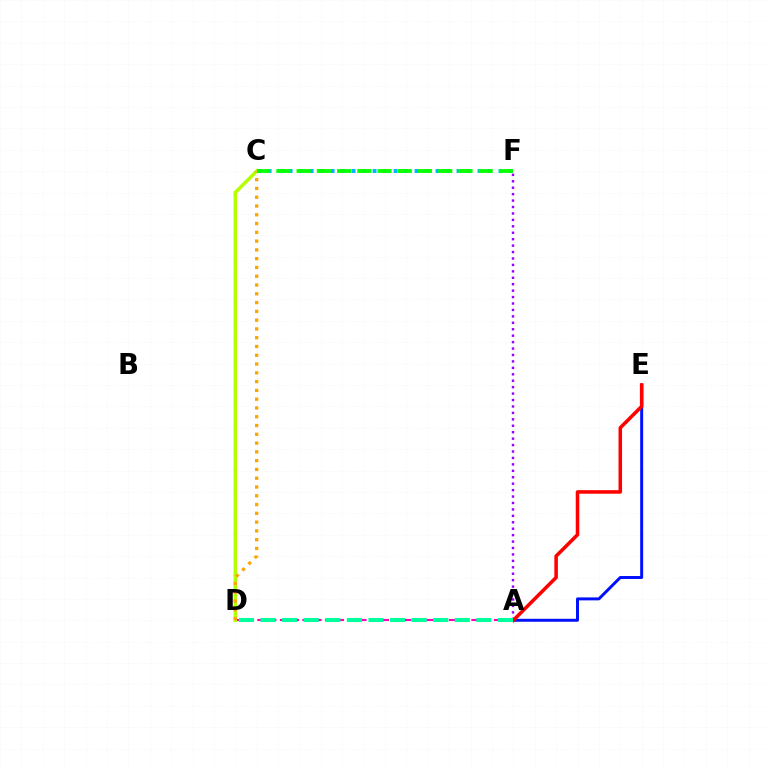{('A', 'E'): [{'color': '#0010ff', 'line_style': 'solid', 'thickness': 2.13}, {'color': '#ff0000', 'line_style': 'solid', 'thickness': 2.55}], ('A', 'F'): [{'color': '#9b00ff', 'line_style': 'dotted', 'thickness': 1.75}], ('A', 'D'): [{'color': '#ff00bd', 'line_style': 'dashed', 'thickness': 1.53}, {'color': '#00ff9d', 'line_style': 'dashed', 'thickness': 2.93}], ('C', 'D'): [{'color': '#b3ff00', 'line_style': 'solid', 'thickness': 2.48}, {'color': '#ffa500', 'line_style': 'dotted', 'thickness': 2.39}], ('C', 'F'): [{'color': '#00b5ff', 'line_style': 'dotted', 'thickness': 2.85}, {'color': '#08ff00', 'line_style': 'dashed', 'thickness': 2.75}]}